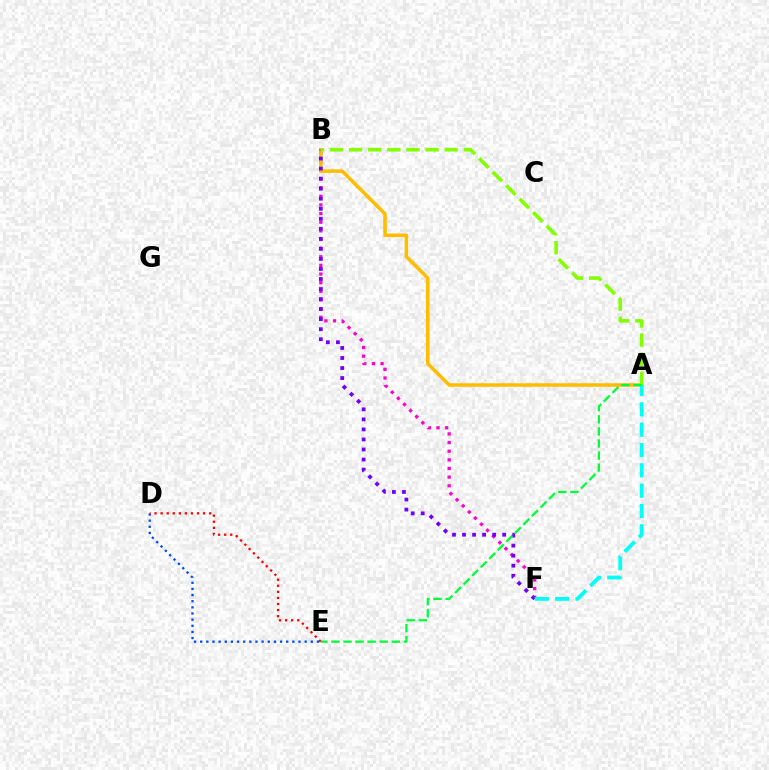{('B', 'F'): [{'color': '#ff00cf', 'line_style': 'dotted', 'thickness': 2.35}, {'color': '#7200ff', 'line_style': 'dotted', 'thickness': 2.73}], ('A', 'B'): [{'color': '#ffbd00', 'line_style': 'solid', 'thickness': 2.55}, {'color': '#84ff00', 'line_style': 'dashed', 'thickness': 2.6}], ('D', 'E'): [{'color': '#004bff', 'line_style': 'dotted', 'thickness': 1.67}, {'color': '#ff0000', 'line_style': 'dotted', 'thickness': 1.65}], ('A', 'F'): [{'color': '#00fff6', 'line_style': 'dashed', 'thickness': 2.76}], ('A', 'E'): [{'color': '#00ff39', 'line_style': 'dashed', 'thickness': 1.64}]}